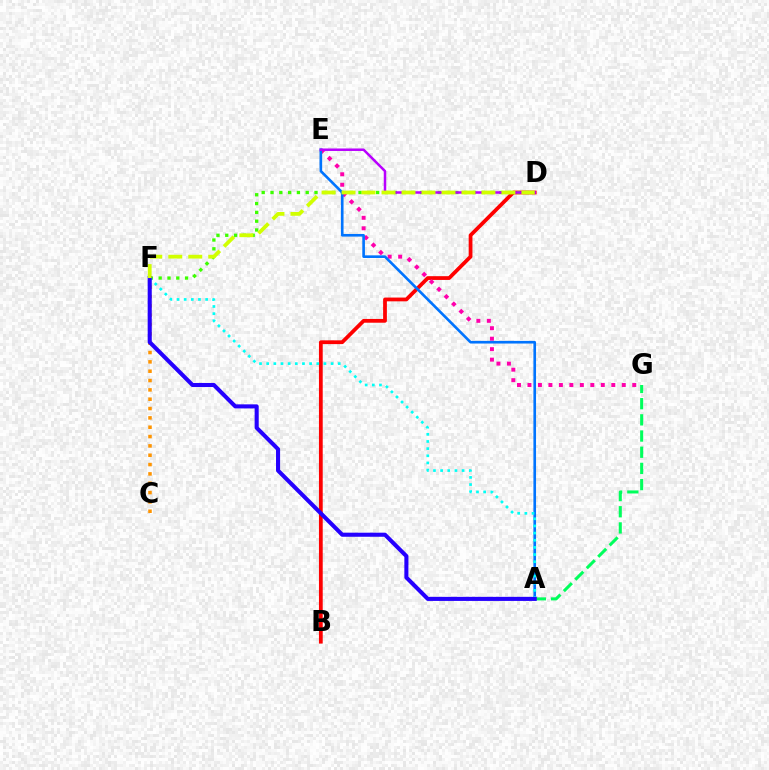{('B', 'D'): [{'color': '#ff0000', 'line_style': 'solid', 'thickness': 2.71}], ('D', 'F'): [{'color': '#3dff00', 'line_style': 'dotted', 'thickness': 2.39}, {'color': '#d1ff00', 'line_style': 'dashed', 'thickness': 2.71}], ('E', 'G'): [{'color': '#ff00ac', 'line_style': 'dotted', 'thickness': 2.85}], ('C', 'F'): [{'color': '#ff9400', 'line_style': 'dotted', 'thickness': 2.54}], ('A', 'G'): [{'color': '#00ff5c', 'line_style': 'dashed', 'thickness': 2.2}], ('A', 'E'): [{'color': '#0074ff', 'line_style': 'solid', 'thickness': 1.9}], ('D', 'E'): [{'color': '#b900ff', 'line_style': 'solid', 'thickness': 1.8}], ('A', 'F'): [{'color': '#00fff6', 'line_style': 'dotted', 'thickness': 1.94}, {'color': '#2500ff', 'line_style': 'solid', 'thickness': 2.93}]}